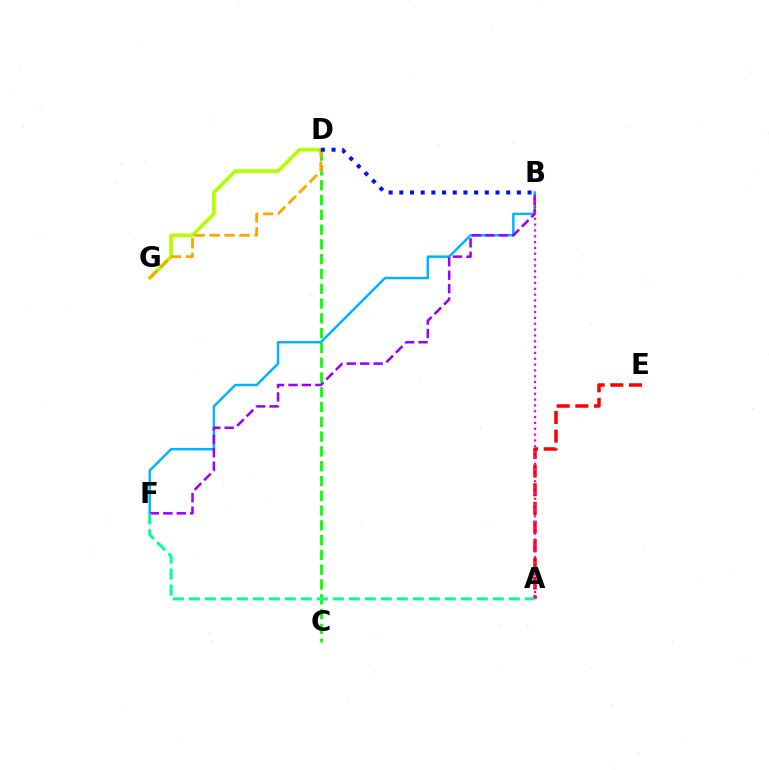{('C', 'D'): [{'color': '#08ff00', 'line_style': 'dashed', 'thickness': 2.01}], ('B', 'F'): [{'color': '#00b5ff', 'line_style': 'solid', 'thickness': 1.78}, {'color': '#9b00ff', 'line_style': 'dashed', 'thickness': 1.83}], ('A', 'E'): [{'color': '#ff0000', 'line_style': 'dashed', 'thickness': 2.53}], ('A', 'F'): [{'color': '#00ff9d', 'line_style': 'dashed', 'thickness': 2.17}], ('A', 'B'): [{'color': '#ff00bd', 'line_style': 'dotted', 'thickness': 1.58}], ('D', 'G'): [{'color': '#b3ff00', 'line_style': 'solid', 'thickness': 2.67}, {'color': '#ffa500', 'line_style': 'dashed', 'thickness': 2.04}], ('B', 'D'): [{'color': '#0010ff', 'line_style': 'dotted', 'thickness': 2.9}]}